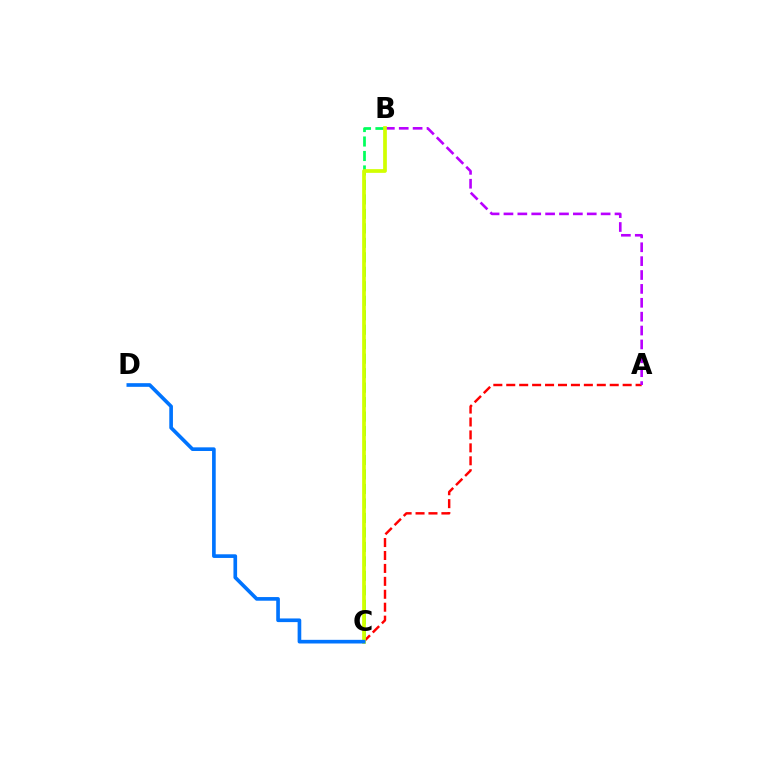{('B', 'C'): [{'color': '#00ff5c', 'line_style': 'dashed', 'thickness': 1.97}, {'color': '#d1ff00', 'line_style': 'solid', 'thickness': 2.67}], ('A', 'C'): [{'color': '#ff0000', 'line_style': 'dashed', 'thickness': 1.76}], ('A', 'B'): [{'color': '#b900ff', 'line_style': 'dashed', 'thickness': 1.89}], ('C', 'D'): [{'color': '#0074ff', 'line_style': 'solid', 'thickness': 2.63}]}